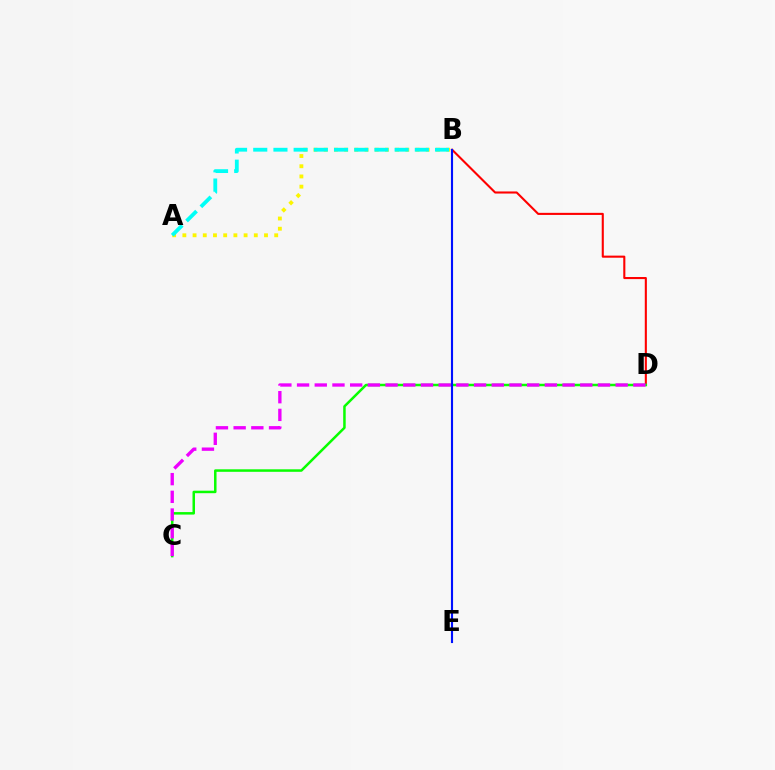{('B', 'D'): [{'color': '#ff0000', 'line_style': 'solid', 'thickness': 1.51}], ('C', 'D'): [{'color': '#08ff00', 'line_style': 'solid', 'thickness': 1.8}, {'color': '#ee00ff', 'line_style': 'dashed', 'thickness': 2.4}], ('A', 'B'): [{'color': '#fcf500', 'line_style': 'dotted', 'thickness': 2.77}, {'color': '#00fff6', 'line_style': 'dashed', 'thickness': 2.74}], ('B', 'E'): [{'color': '#0010ff', 'line_style': 'solid', 'thickness': 1.53}]}